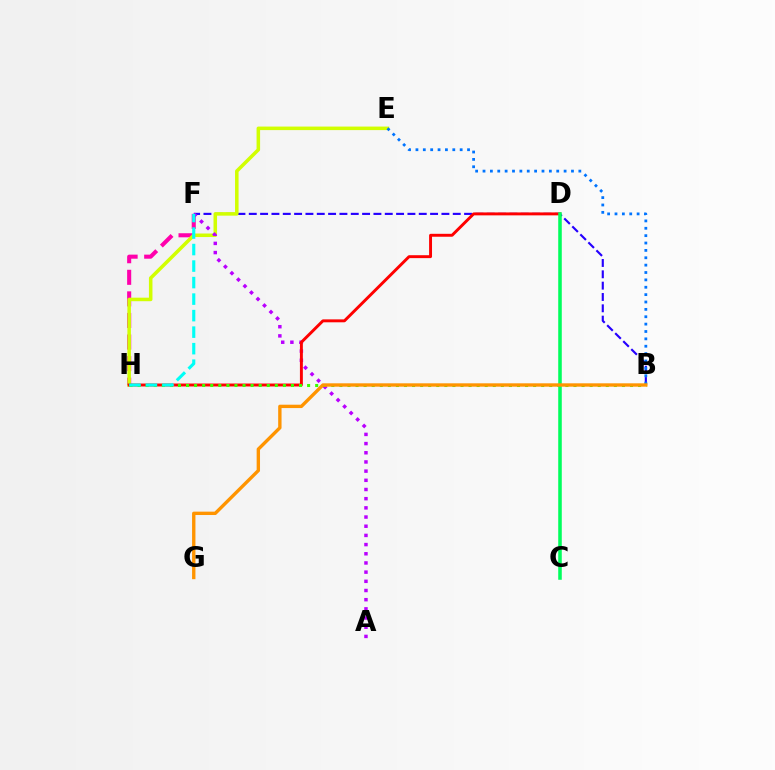{('B', 'F'): [{'color': '#2500ff', 'line_style': 'dashed', 'thickness': 1.54}], ('F', 'H'): [{'color': '#ff00ac', 'line_style': 'dashed', 'thickness': 2.93}, {'color': '#00fff6', 'line_style': 'dashed', 'thickness': 2.24}], ('E', 'H'): [{'color': '#d1ff00', 'line_style': 'solid', 'thickness': 2.54}], ('B', 'E'): [{'color': '#0074ff', 'line_style': 'dotted', 'thickness': 2.0}], ('A', 'F'): [{'color': '#b900ff', 'line_style': 'dotted', 'thickness': 2.49}], ('D', 'H'): [{'color': '#ff0000', 'line_style': 'solid', 'thickness': 2.11}], ('B', 'H'): [{'color': '#3dff00', 'line_style': 'dotted', 'thickness': 2.19}], ('C', 'D'): [{'color': '#00ff5c', 'line_style': 'solid', 'thickness': 2.55}], ('B', 'G'): [{'color': '#ff9400', 'line_style': 'solid', 'thickness': 2.42}]}